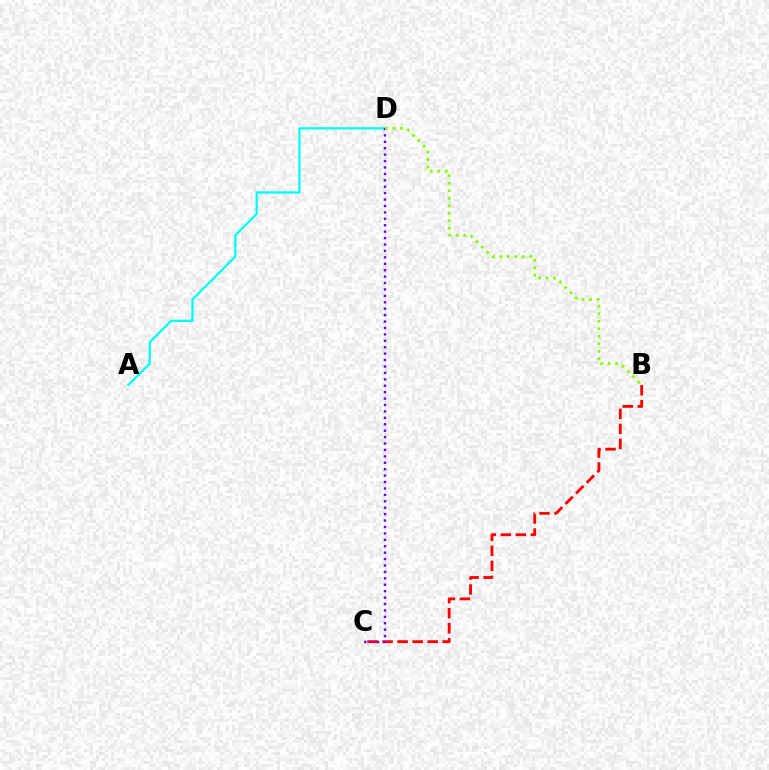{('A', 'D'): [{'color': '#00fff6', 'line_style': 'solid', 'thickness': 1.63}], ('B', 'C'): [{'color': '#ff0000', 'line_style': 'dashed', 'thickness': 2.04}], ('C', 'D'): [{'color': '#7200ff', 'line_style': 'dotted', 'thickness': 1.74}], ('B', 'D'): [{'color': '#84ff00', 'line_style': 'dotted', 'thickness': 2.04}]}